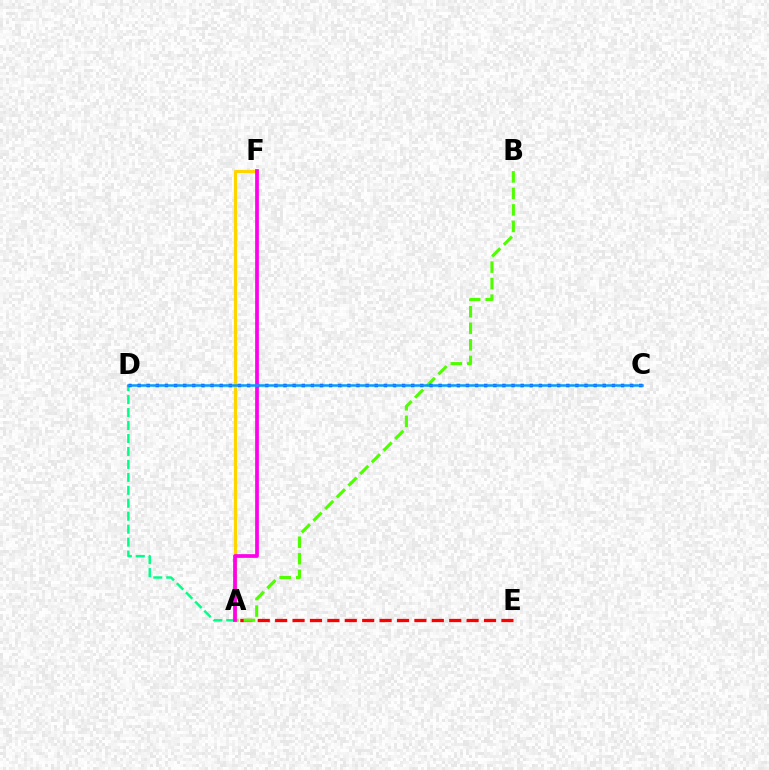{('A', 'E'): [{'color': '#ff0000', 'line_style': 'dashed', 'thickness': 2.36}], ('A', 'B'): [{'color': '#4fff00', 'line_style': 'dashed', 'thickness': 2.24}], ('A', 'D'): [{'color': '#00ff86', 'line_style': 'dashed', 'thickness': 1.76}], ('A', 'F'): [{'color': '#ffd500', 'line_style': 'solid', 'thickness': 2.28}, {'color': '#ff00ed', 'line_style': 'solid', 'thickness': 2.68}], ('C', 'D'): [{'color': '#3700ff', 'line_style': 'dotted', 'thickness': 2.48}, {'color': '#009eff', 'line_style': 'solid', 'thickness': 1.81}]}